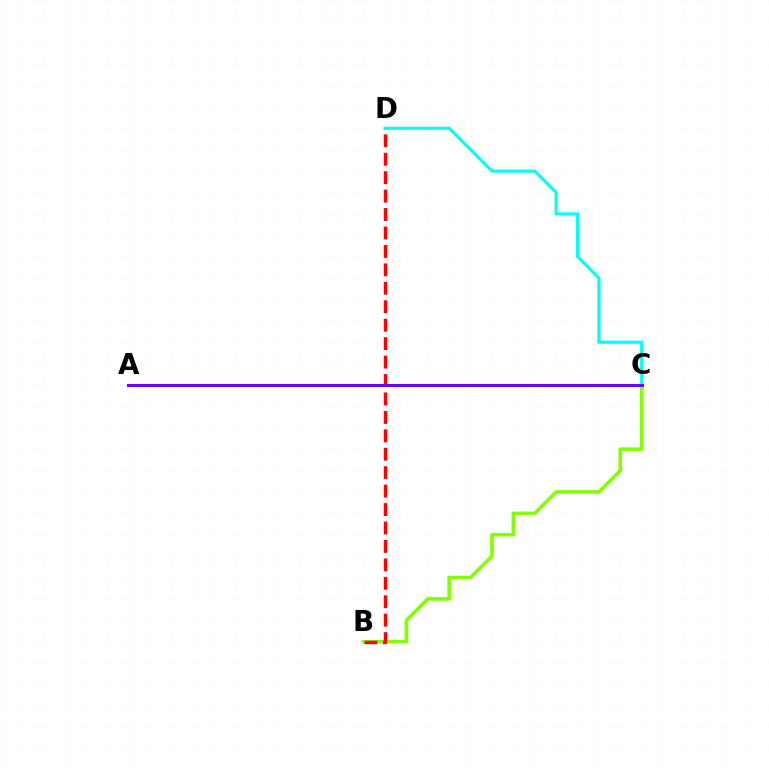{('B', 'C'): [{'color': '#84ff00', 'line_style': 'solid', 'thickness': 2.61}], ('B', 'D'): [{'color': '#ff0000', 'line_style': 'dashed', 'thickness': 2.5}], ('C', 'D'): [{'color': '#00fff6', 'line_style': 'solid', 'thickness': 2.25}], ('A', 'C'): [{'color': '#7200ff', 'line_style': 'solid', 'thickness': 2.21}]}